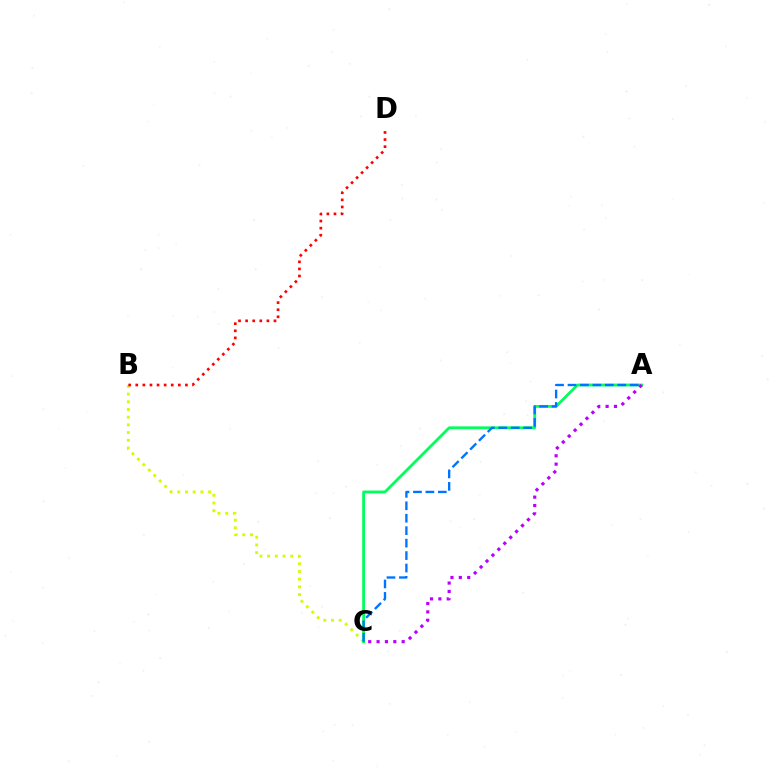{('B', 'C'): [{'color': '#d1ff00', 'line_style': 'dotted', 'thickness': 2.09}], ('A', 'C'): [{'color': '#00ff5c', 'line_style': 'solid', 'thickness': 2.02}, {'color': '#0074ff', 'line_style': 'dashed', 'thickness': 1.69}, {'color': '#b900ff', 'line_style': 'dotted', 'thickness': 2.27}], ('B', 'D'): [{'color': '#ff0000', 'line_style': 'dotted', 'thickness': 1.93}]}